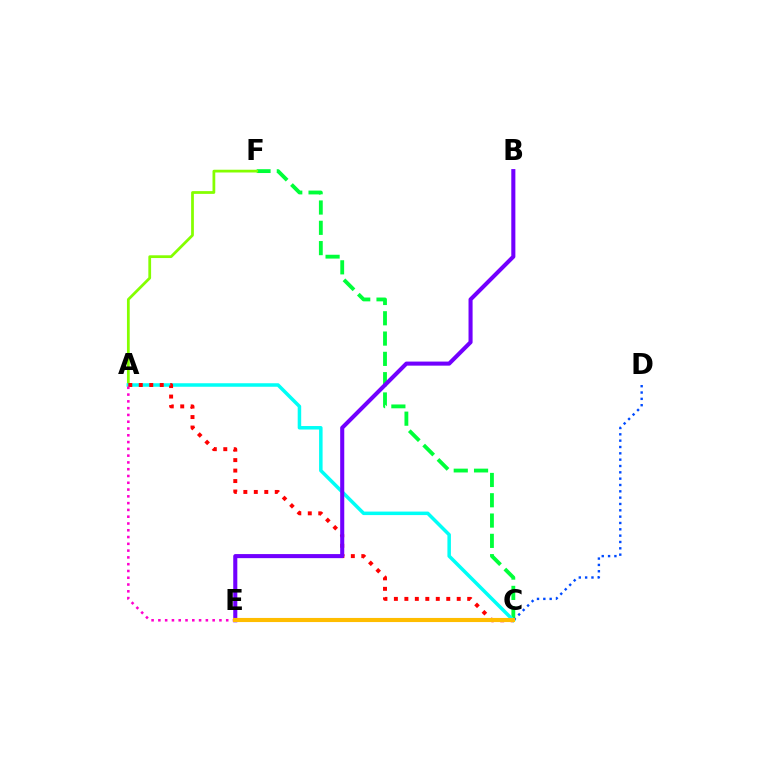{('C', 'F'): [{'color': '#00ff39', 'line_style': 'dashed', 'thickness': 2.76}], ('A', 'F'): [{'color': '#84ff00', 'line_style': 'solid', 'thickness': 1.98}], ('A', 'C'): [{'color': '#00fff6', 'line_style': 'solid', 'thickness': 2.52}, {'color': '#ff0000', 'line_style': 'dotted', 'thickness': 2.85}], ('A', 'E'): [{'color': '#ff00cf', 'line_style': 'dotted', 'thickness': 1.84}], ('B', 'E'): [{'color': '#7200ff', 'line_style': 'solid', 'thickness': 2.93}], ('C', 'D'): [{'color': '#004bff', 'line_style': 'dotted', 'thickness': 1.72}], ('C', 'E'): [{'color': '#ffbd00', 'line_style': 'solid', 'thickness': 2.96}]}